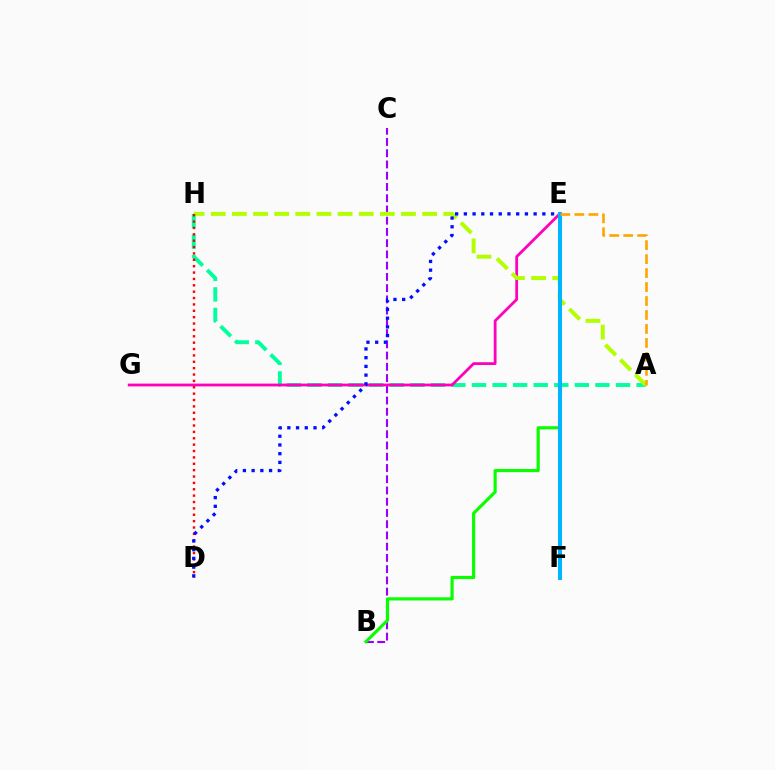{('B', 'C'): [{'color': '#9b00ff', 'line_style': 'dashed', 'thickness': 1.53}], ('A', 'H'): [{'color': '#00ff9d', 'line_style': 'dashed', 'thickness': 2.79}, {'color': '#b3ff00', 'line_style': 'dashed', 'thickness': 2.87}], ('B', 'E'): [{'color': '#08ff00', 'line_style': 'solid', 'thickness': 2.27}], ('E', 'G'): [{'color': '#ff00bd', 'line_style': 'solid', 'thickness': 2.01}], ('E', 'F'): [{'color': '#00b5ff', 'line_style': 'solid', 'thickness': 2.91}], ('A', 'E'): [{'color': '#ffa500', 'line_style': 'dashed', 'thickness': 1.9}], ('D', 'H'): [{'color': '#ff0000', 'line_style': 'dotted', 'thickness': 1.73}], ('D', 'E'): [{'color': '#0010ff', 'line_style': 'dotted', 'thickness': 2.37}]}